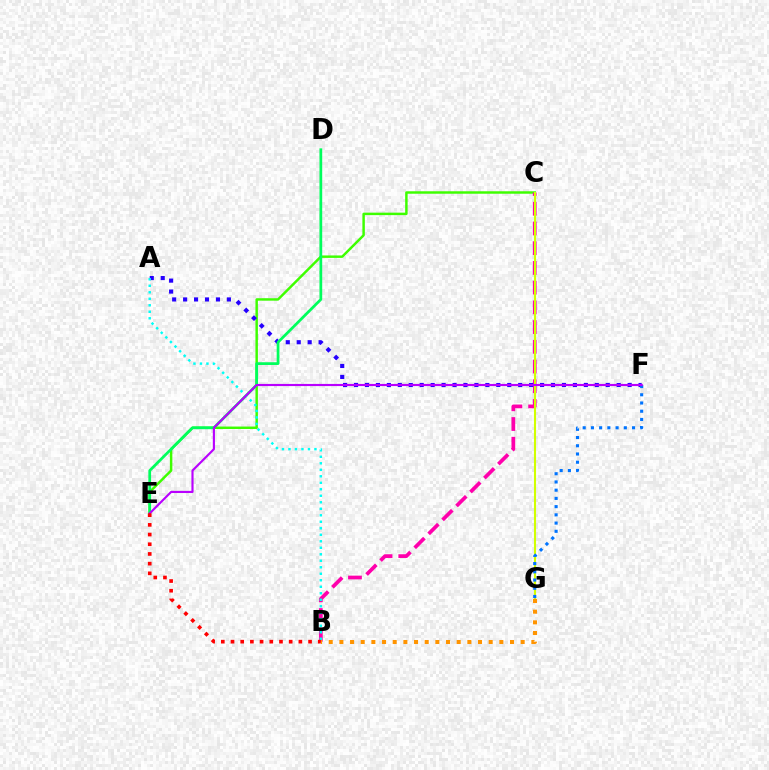{('C', 'E'): [{'color': '#3dff00', 'line_style': 'solid', 'thickness': 1.77}], ('B', 'C'): [{'color': '#ff00ac', 'line_style': 'dashed', 'thickness': 2.68}], ('A', 'F'): [{'color': '#2500ff', 'line_style': 'dotted', 'thickness': 2.97}], ('C', 'G'): [{'color': '#d1ff00', 'line_style': 'solid', 'thickness': 1.51}], ('D', 'E'): [{'color': '#00ff5c', 'line_style': 'solid', 'thickness': 1.97}], ('A', 'B'): [{'color': '#00fff6', 'line_style': 'dotted', 'thickness': 1.77}], ('F', 'G'): [{'color': '#0074ff', 'line_style': 'dotted', 'thickness': 2.23}], ('E', 'F'): [{'color': '#b900ff', 'line_style': 'solid', 'thickness': 1.55}], ('B', 'E'): [{'color': '#ff0000', 'line_style': 'dotted', 'thickness': 2.63}], ('B', 'G'): [{'color': '#ff9400', 'line_style': 'dotted', 'thickness': 2.9}]}